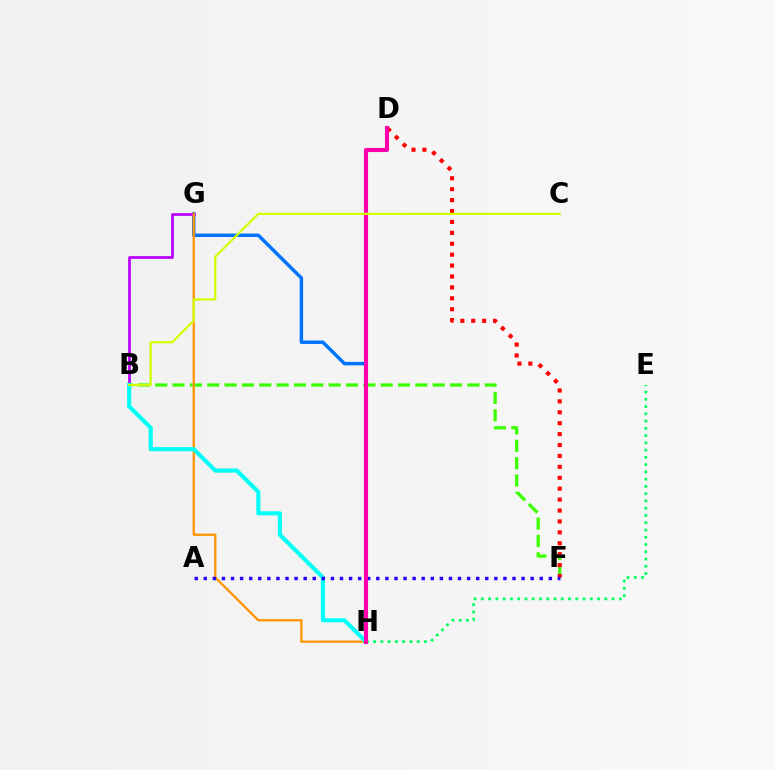{('G', 'H'): [{'color': '#0074ff', 'line_style': 'solid', 'thickness': 2.49}, {'color': '#ff9400', 'line_style': 'solid', 'thickness': 1.65}], ('B', 'F'): [{'color': '#3dff00', 'line_style': 'dashed', 'thickness': 2.36}], ('B', 'G'): [{'color': '#b900ff', 'line_style': 'solid', 'thickness': 1.97}], ('D', 'F'): [{'color': '#ff0000', 'line_style': 'dotted', 'thickness': 2.97}], ('B', 'H'): [{'color': '#00fff6', 'line_style': 'solid', 'thickness': 2.96}], ('E', 'H'): [{'color': '#00ff5c', 'line_style': 'dotted', 'thickness': 1.97}], ('A', 'F'): [{'color': '#2500ff', 'line_style': 'dotted', 'thickness': 2.47}], ('D', 'H'): [{'color': '#ff00ac', 'line_style': 'solid', 'thickness': 2.95}], ('B', 'C'): [{'color': '#d1ff00', 'line_style': 'solid', 'thickness': 1.62}]}